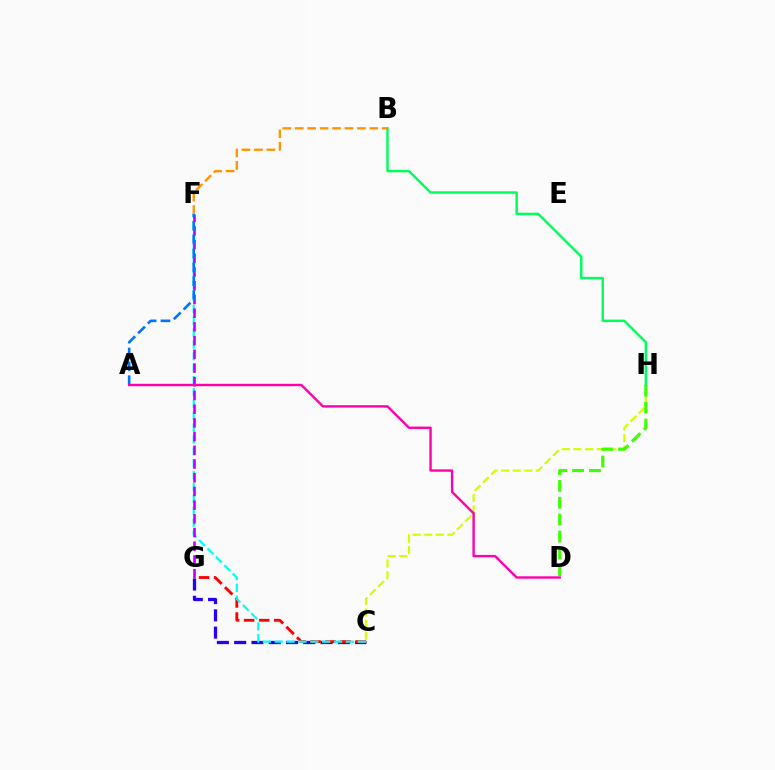{('C', 'H'): [{'color': '#d1ff00', 'line_style': 'dashed', 'thickness': 1.57}], ('B', 'H'): [{'color': '#00ff5c', 'line_style': 'solid', 'thickness': 1.76}], ('C', 'G'): [{'color': '#2500ff', 'line_style': 'dashed', 'thickness': 2.35}, {'color': '#ff0000', 'line_style': 'dashed', 'thickness': 2.04}], ('B', 'F'): [{'color': '#ff9400', 'line_style': 'dashed', 'thickness': 1.69}], ('C', 'F'): [{'color': '#00fff6', 'line_style': 'dashed', 'thickness': 1.61}], ('D', 'H'): [{'color': '#3dff00', 'line_style': 'dashed', 'thickness': 2.29}], ('F', 'G'): [{'color': '#b900ff', 'line_style': 'dashed', 'thickness': 1.86}], ('A', 'F'): [{'color': '#0074ff', 'line_style': 'dashed', 'thickness': 1.88}], ('A', 'D'): [{'color': '#ff00ac', 'line_style': 'solid', 'thickness': 1.73}]}